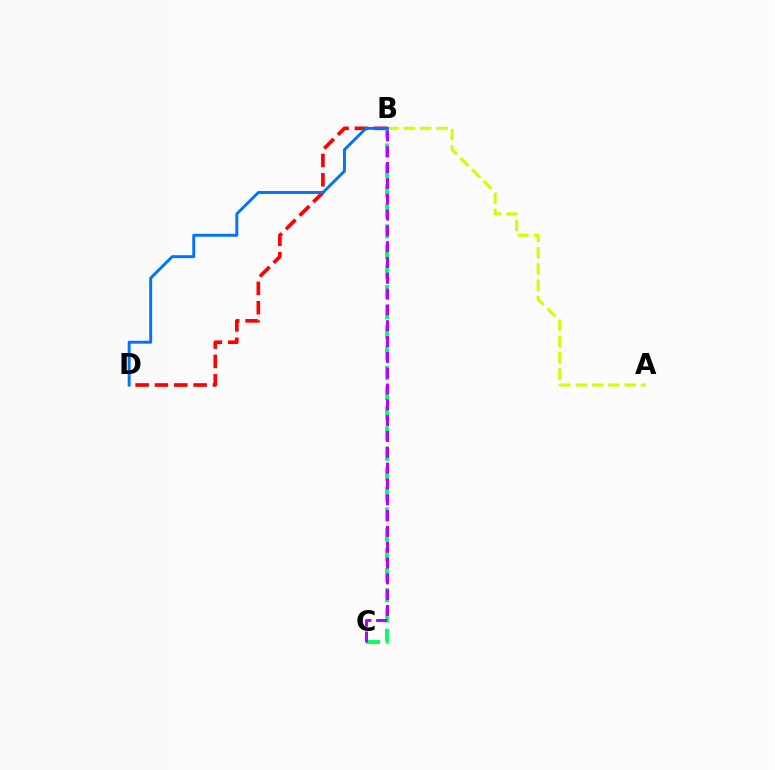{('B', 'D'): [{'color': '#ff0000', 'line_style': 'dashed', 'thickness': 2.63}, {'color': '#0074ff', 'line_style': 'solid', 'thickness': 2.11}], ('B', 'C'): [{'color': '#00ff5c', 'line_style': 'dashed', 'thickness': 2.75}, {'color': '#b900ff', 'line_style': 'dashed', 'thickness': 2.15}], ('A', 'B'): [{'color': '#d1ff00', 'line_style': 'dashed', 'thickness': 2.21}]}